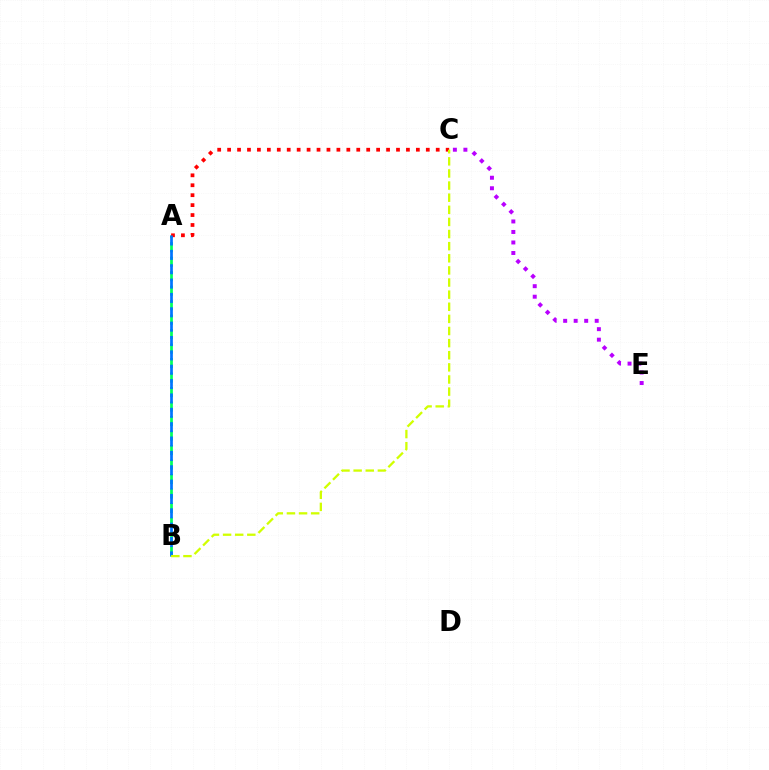{('C', 'E'): [{'color': '#b900ff', 'line_style': 'dotted', 'thickness': 2.86}], ('A', 'B'): [{'color': '#00ff5c', 'line_style': 'dashed', 'thickness': 1.97}, {'color': '#0074ff', 'line_style': 'dashed', 'thickness': 1.95}], ('A', 'C'): [{'color': '#ff0000', 'line_style': 'dotted', 'thickness': 2.7}], ('B', 'C'): [{'color': '#d1ff00', 'line_style': 'dashed', 'thickness': 1.65}]}